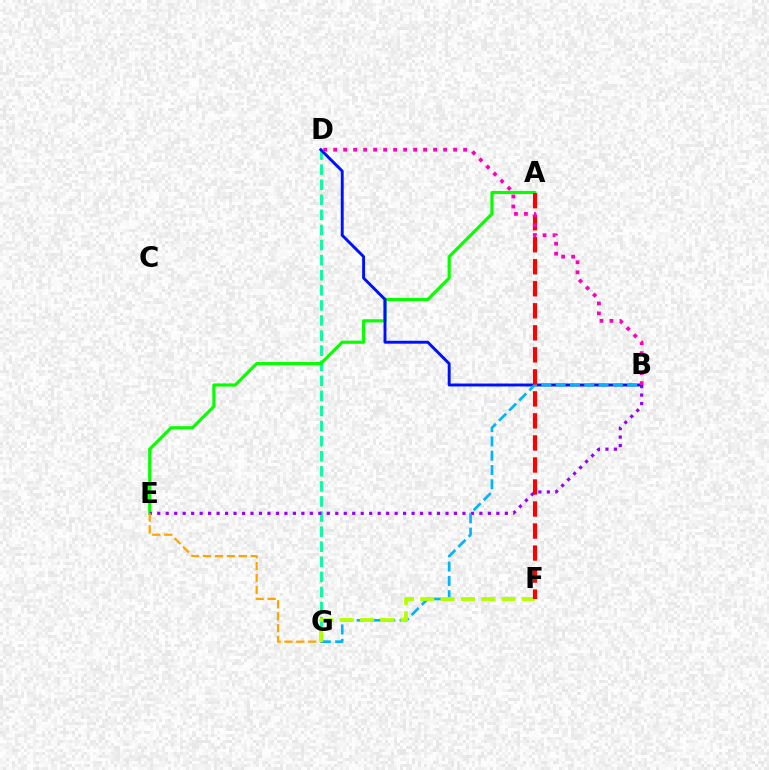{('D', 'G'): [{'color': '#00ff9d', 'line_style': 'dashed', 'thickness': 2.05}], ('A', 'E'): [{'color': '#08ff00', 'line_style': 'solid', 'thickness': 2.27}], ('B', 'E'): [{'color': '#9b00ff', 'line_style': 'dotted', 'thickness': 2.3}], ('B', 'D'): [{'color': '#0010ff', 'line_style': 'solid', 'thickness': 2.11}, {'color': '#ff00bd', 'line_style': 'dotted', 'thickness': 2.72}], ('E', 'G'): [{'color': '#ffa500', 'line_style': 'dashed', 'thickness': 1.62}], ('B', 'G'): [{'color': '#00b5ff', 'line_style': 'dashed', 'thickness': 1.94}], ('F', 'G'): [{'color': '#b3ff00', 'line_style': 'dashed', 'thickness': 2.76}], ('A', 'F'): [{'color': '#ff0000', 'line_style': 'dashed', 'thickness': 2.99}]}